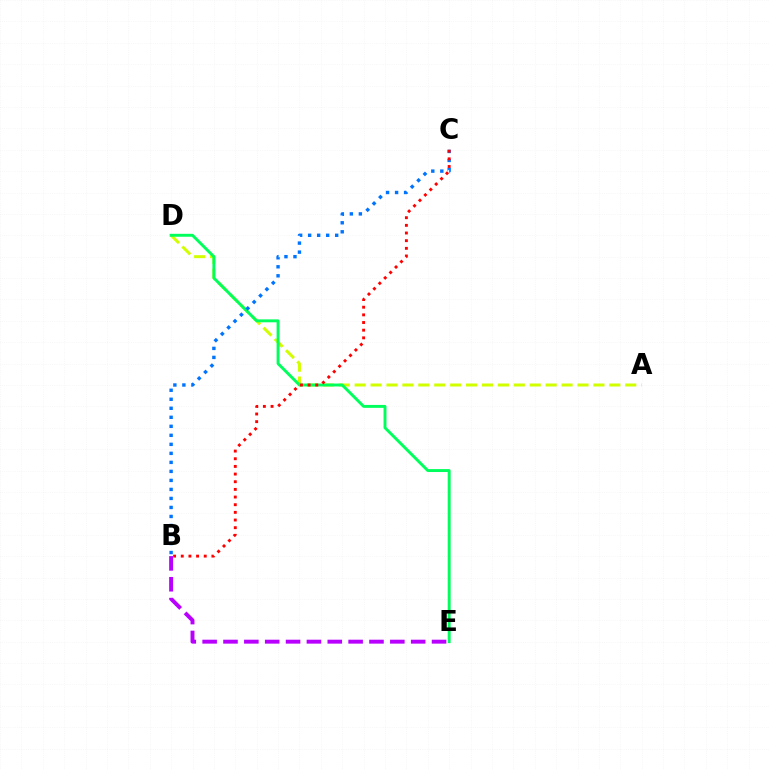{('A', 'D'): [{'color': '#d1ff00', 'line_style': 'dashed', 'thickness': 2.16}], ('D', 'E'): [{'color': '#00ff5c', 'line_style': 'solid', 'thickness': 2.11}], ('B', 'C'): [{'color': '#0074ff', 'line_style': 'dotted', 'thickness': 2.45}, {'color': '#ff0000', 'line_style': 'dotted', 'thickness': 2.08}], ('B', 'E'): [{'color': '#b900ff', 'line_style': 'dashed', 'thickness': 2.83}]}